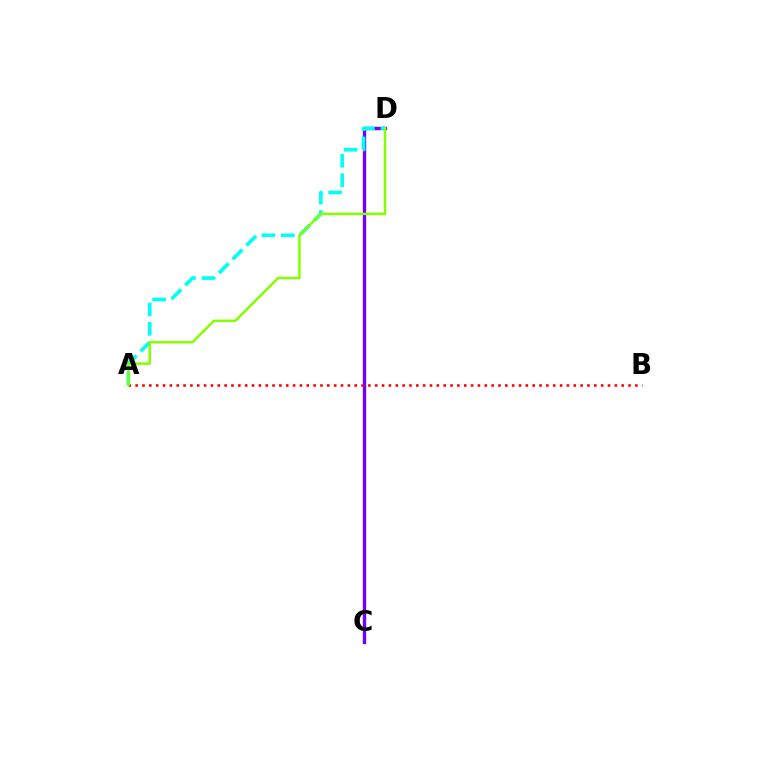{('C', 'D'): [{'color': '#7200ff', 'line_style': 'solid', 'thickness': 2.42}], ('A', 'B'): [{'color': '#ff0000', 'line_style': 'dotted', 'thickness': 1.86}], ('A', 'D'): [{'color': '#00fff6', 'line_style': 'dashed', 'thickness': 2.64}, {'color': '#84ff00', 'line_style': 'solid', 'thickness': 1.79}]}